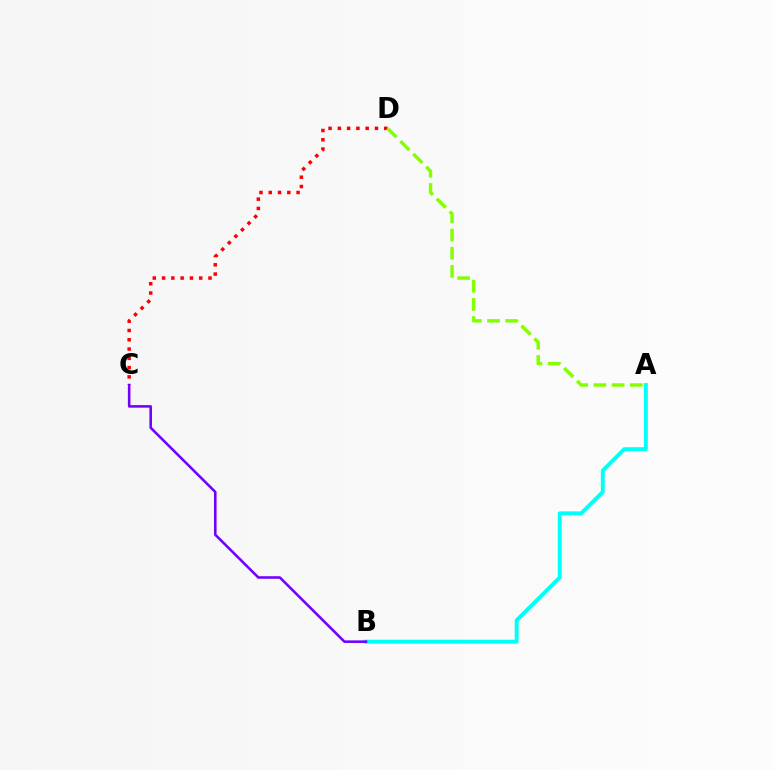{('C', 'D'): [{'color': '#ff0000', 'line_style': 'dotted', 'thickness': 2.52}], ('A', 'B'): [{'color': '#00fff6', 'line_style': 'solid', 'thickness': 2.81}], ('B', 'C'): [{'color': '#7200ff', 'line_style': 'solid', 'thickness': 1.85}], ('A', 'D'): [{'color': '#84ff00', 'line_style': 'dashed', 'thickness': 2.47}]}